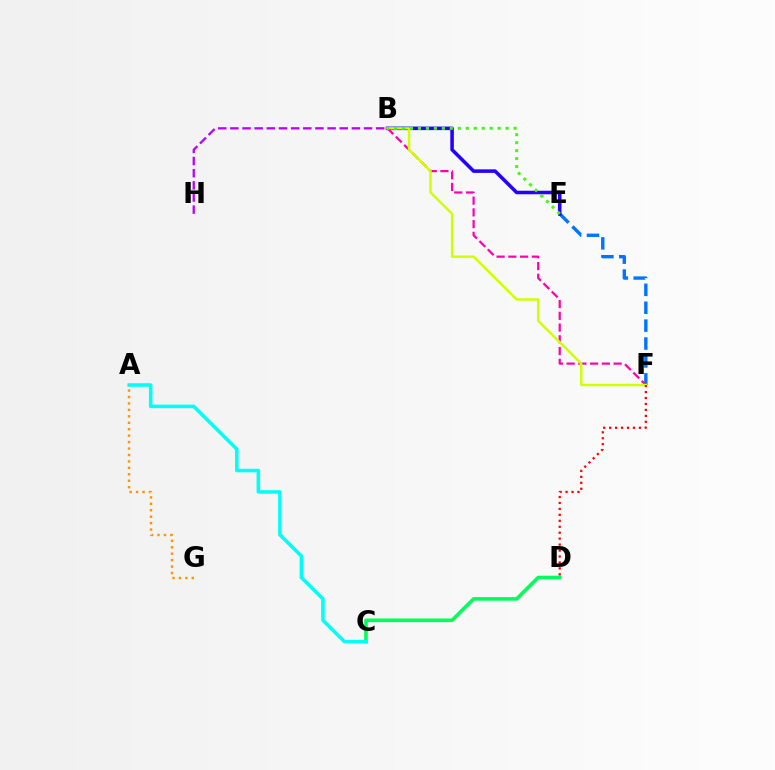{('E', 'F'): [{'color': '#0074ff', 'line_style': 'dashed', 'thickness': 2.43}], ('C', 'D'): [{'color': '#00ff5c', 'line_style': 'solid', 'thickness': 2.59}], ('B', 'F'): [{'color': '#ff00ac', 'line_style': 'dashed', 'thickness': 1.6}, {'color': '#d1ff00', 'line_style': 'solid', 'thickness': 1.76}], ('B', 'E'): [{'color': '#2500ff', 'line_style': 'solid', 'thickness': 2.55}, {'color': '#3dff00', 'line_style': 'dotted', 'thickness': 2.16}], ('A', 'C'): [{'color': '#00fff6', 'line_style': 'solid', 'thickness': 2.54}], ('A', 'G'): [{'color': '#ff9400', 'line_style': 'dotted', 'thickness': 1.75}], ('B', 'H'): [{'color': '#b900ff', 'line_style': 'dashed', 'thickness': 1.65}], ('D', 'F'): [{'color': '#ff0000', 'line_style': 'dotted', 'thickness': 1.62}]}